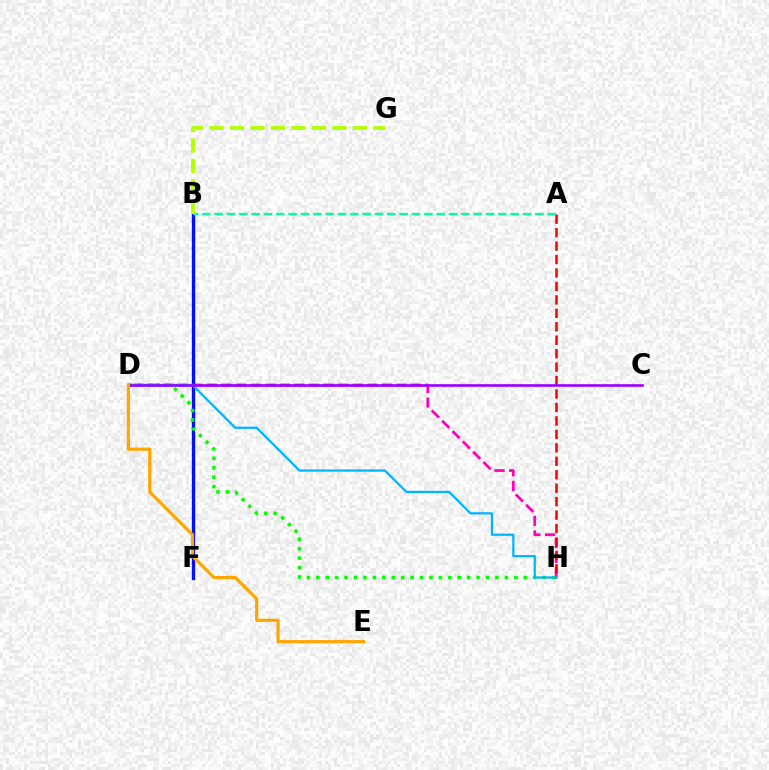{('B', 'F'): [{'color': '#0010ff', 'line_style': 'solid', 'thickness': 2.41}], ('D', 'H'): [{'color': '#ff00bd', 'line_style': 'dashed', 'thickness': 1.98}, {'color': '#08ff00', 'line_style': 'dotted', 'thickness': 2.56}, {'color': '#00b5ff', 'line_style': 'solid', 'thickness': 1.62}], ('A', 'H'): [{'color': '#ff0000', 'line_style': 'dashed', 'thickness': 1.83}], ('C', 'D'): [{'color': '#9b00ff', 'line_style': 'solid', 'thickness': 1.9}], ('A', 'B'): [{'color': '#00ff9d', 'line_style': 'dashed', 'thickness': 1.68}], ('B', 'G'): [{'color': '#b3ff00', 'line_style': 'dashed', 'thickness': 2.78}], ('D', 'E'): [{'color': '#ffa500', 'line_style': 'solid', 'thickness': 2.28}]}